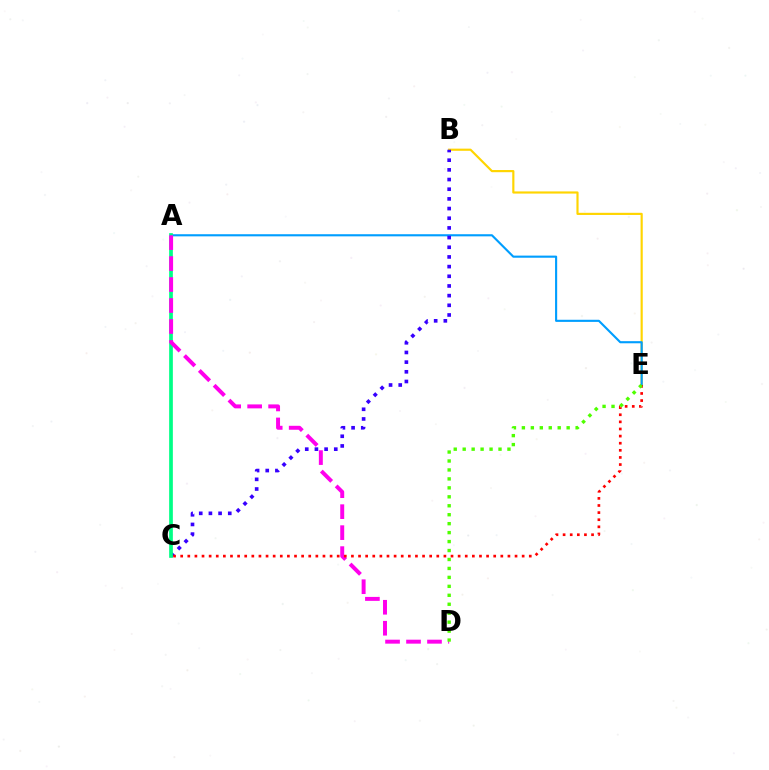{('B', 'E'): [{'color': '#ffd500', 'line_style': 'solid', 'thickness': 1.56}], ('A', 'E'): [{'color': '#009eff', 'line_style': 'solid', 'thickness': 1.53}], ('B', 'C'): [{'color': '#3700ff', 'line_style': 'dotted', 'thickness': 2.63}], ('A', 'C'): [{'color': '#00ff86', 'line_style': 'solid', 'thickness': 2.67}], ('A', 'D'): [{'color': '#ff00ed', 'line_style': 'dashed', 'thickness': 2.85}], ('C', 'E'): [{'color': '#ff0000', 'line_style': 'dotted', 'thickness': 1.93}], ('D', 'E'): [{'color': '#4fff00', 'line_style': 'dotted', 'thickness': 2.43}]}